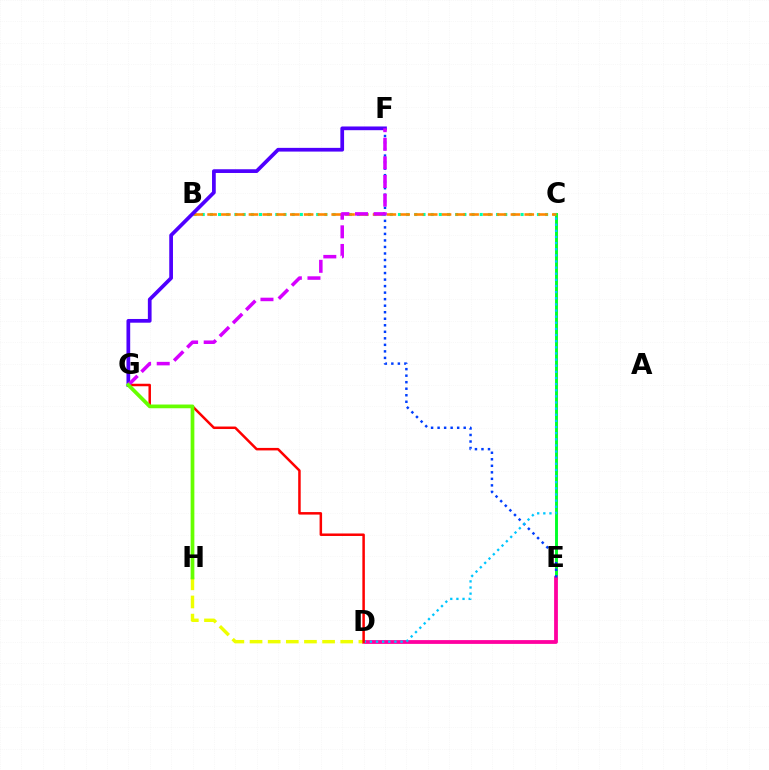{('C', 'E'): [{'color': '#00ff27', 'line_style': 'solid', 'thickness': 2.11}], ('D', 'E'): [{'color': '#ff00a0', 'line_style': 'solid', 'thickness': 2.73}], ('B', 'C'): [{'color': '#00ffaf', 'line_style': 'dotted', 'thickness': 2.22}, {'color': '#ff8800', 'line_style': 'dashed', 'thickness': 1.87}], ('E', 'F'): [{'color': '#003fff', 'line_style': 'dotted', 'thickness': 1.77}], ('C', 'D'): [{'color': '#00c7ff', 'line_style': 'dotted', 'thickness': 1.67}], ('D', 'H'): [{'color': '#eeff00', 'line_style': 'dashed', 'thickness': 2.46}], ('D', 'G'): [{'color': '#ff0000', 'line_style': 'solid', 'thickness': 1.8}], ('F', 'G'): [{'color': '#4f00ff', 'line_style': 'solid', 'thickness': 2.68}, {'color': '#d600ff', 'line_style': 'dashed', 'thickness': 2.53}], ('G', 'H'): [{'color': '#66ff00', 'line_style': 'solid', 'thickness': 2.68}]}